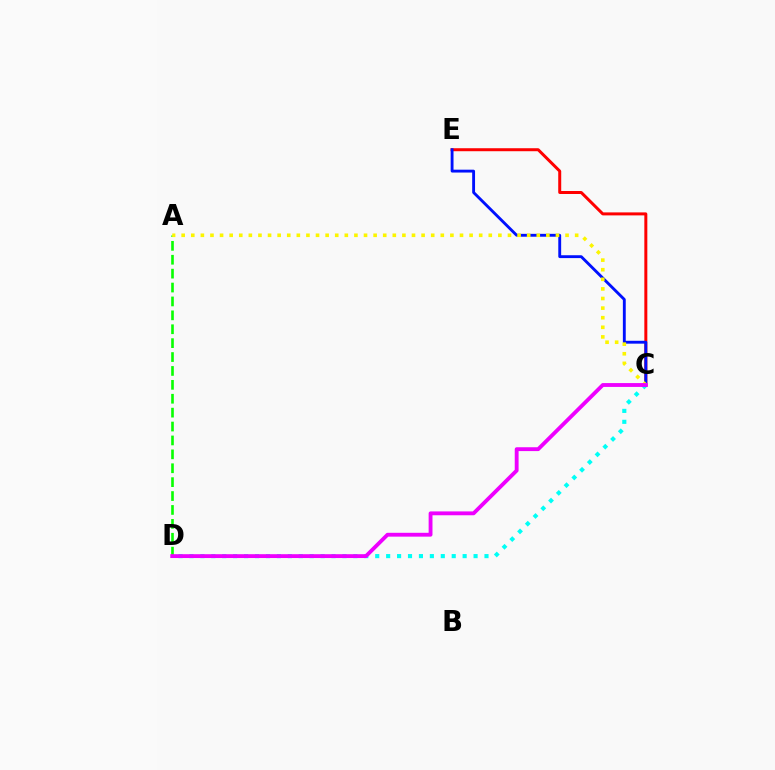{('C', 'E'): [{'color': '#ff0000', 'line_style': 'solid', 'thickness': 2.16}, {'color': '#0010ff', 'line_style': 'solid', 'thickness': 2.06}], ('C', 'D'): [{'color': '#00fff6', 'line_style': 'dotted', 'thickness': 2.97}, {'color': '#ee00ff', 'line_style': 'solid', 'thickness': 2.77}], ('A', 'D'): [{'color': '#08ff00', 'line_style': 'dashed', 'thickness': 1.89}], ('A', 'C'): [{'color': '#fcf500', 'line_style': 'dotted', 'thickness': 2.61}]}